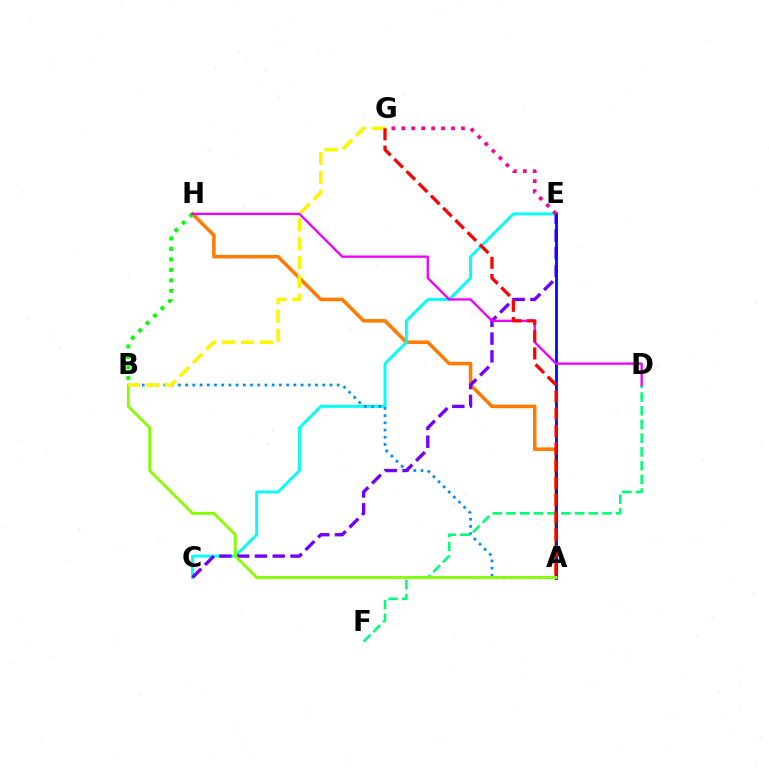{('A', 'H'): [{'color': '#ff7c00', 'line_style': 'solid', 'thickness': 2.56}], ('C', 'E'): [{'color': '#00fff6', 'line_style': 'solid', 'thickness': 2.08}, {'color': '#7200ff', 'line_style': 'dashed', 'thickness': 2.42}], ('B', 'H'): [{'color': '#08ff00', 'line_style': 'dotted', 'thickness': 2.85}], ('A', 'B'): [{'color': '#008cff', 'line_style': 'dotted', 'thickness': 1.96}, {'color': '#84ff00', 'line_style': 'solid', 'thickness': 2.05}], ('D', 'F'): [{'color': '#00ff74', 'line_style': 'dashed', 'thickness': 1.86}], ('A', 'E'): [{'color': '#0010ff', 'line_style': 'solid', 'thickness': 2.04}], ('B', 'G'): [{'color': '#fcf500', 'line_style': 'dashed', 'thickness': 2.56}], ('D', 'H'): [{'color': '#ee00ff', 'line_style': 'solid', 'thickness': 1.67}], ('E', 'G'): [{'color': '#ff0094', 'line_style': 'dotted', 'thickness': 2.7}], ('A', 'G'): [{'color': '#ff0000', 'line_style': 'dashed', 'thickness': 2.35}]}